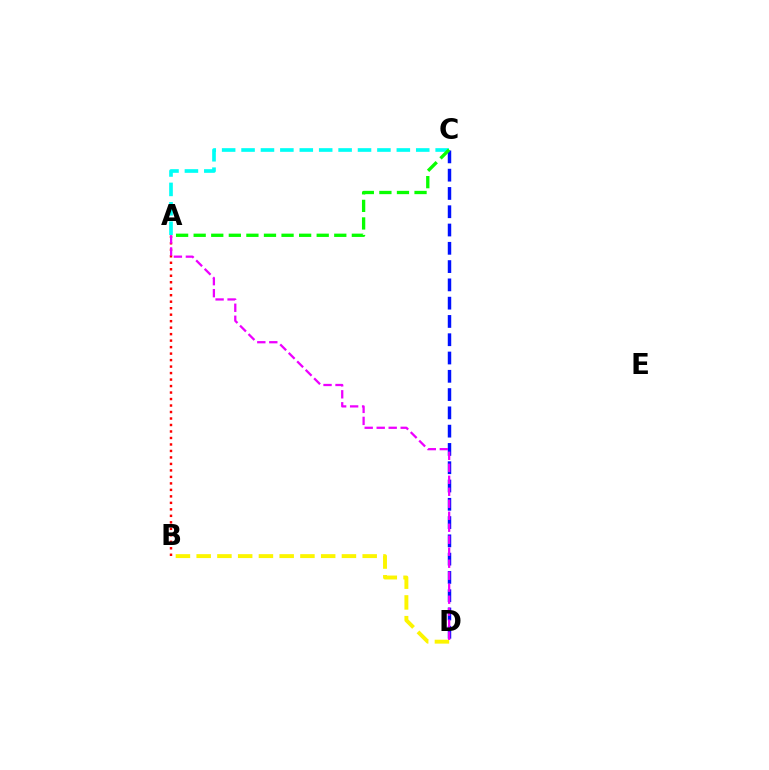{('A', 'C'): [{'color': '#00fff6', 'line_style': 'dashed', 'thickness': 2.64}, {'color': '#08ff00', 'line_style': 'dashed', 'thickness': 2.39}], ('A', 'B'): [{'color': '#ff0000', 'line_style': 'dotted', 'thickness': 1.76}], ('B', 'D'): [{'color': '#fcf500', 'line_style': 'dashed', 'thickness': 2.82}], ('C', 'D'): [{'color': '#0010ff', 'line_style': 'dashed', 'thickness': 2.48}], ('A', 'D'): [{'color': '#ee00ff', 'line_style': 'dashed', 'thickness': 1.63}]}